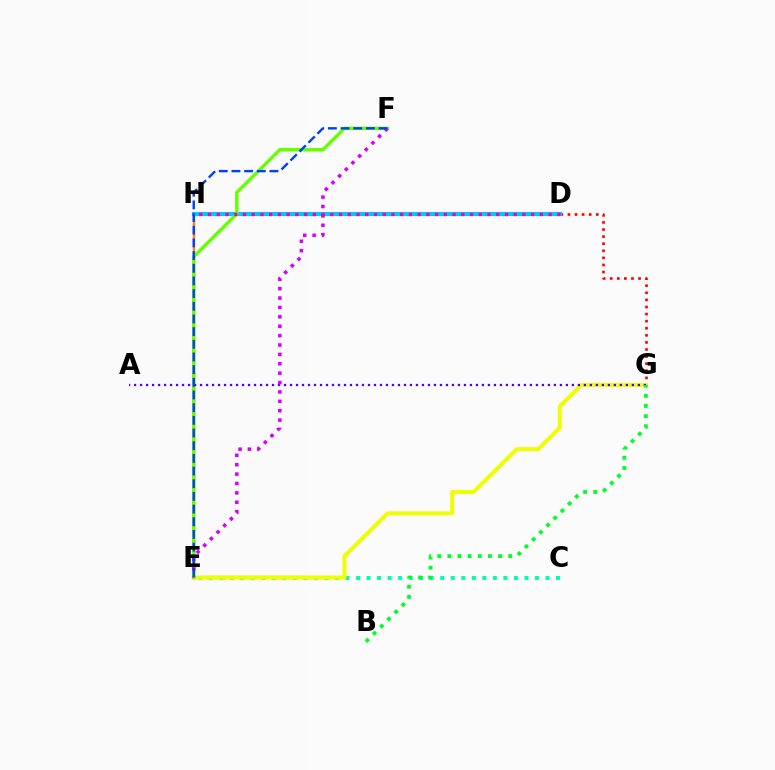{('E', 'H'): [{'color': '#ff8800', 'line_style': 'solid', 'thickness': 1.78}], ('D', 'G'): [{'color': '#ff0000', 'line_style': 'dotted', 'thickness': 1.93}], ('C', 'E'): [{'color': '#00ffaf', 'line_style': 'dotted', 'thickness': 2.86}], ('D', 'H'): [{'color': '#00c7ff', 'line_style': 'solid', 'thickness': 2.97}, {'color': '#ff00a0', 'line_style': 'dotted', 'thickness': 2.37}], ('E', 'G'): [{'color': '#eeff00', 'line_style': 'solid', 'thickness': 2.89}], ('E', 'F'): [{'color': '#66ff00', 'line_style': 'solid', 'thickness': 2.45}, {'color': '#d600ff', 'line_style': 'dotted', 'thickness': 2.55}, {'color': '#003fff', 'line_style': 'dashed', 'thickness': 1.72}], ('A', 'G'): [{'color': '#4f00ff', 'line_style': 'dotted', 'thickness': 1.63}], ('B', 'G'): [{'color': '#00ff27', 'line_style': 'dotted', 'thickness': 2.75}]}